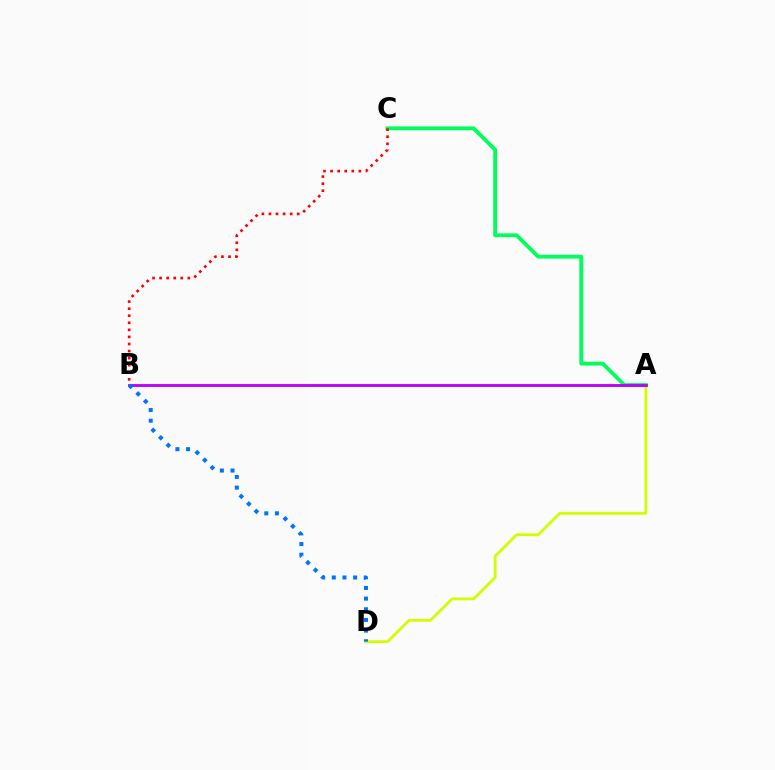{('A', 'D'): [{'color': '#d1ff00', 'line_style': 'solid', 'thickness': 2.02}], ('A', 'C'): [{'color': '#00ff5c', 'line_style': 'solid', 'thickness': 2.77}], ('A', 'B'): [{'color': '#b900ff', 'line_style': 'solid', 'thickness': 2.04}], ('B', 'C'): [{'color': '#ff0000', 'line_style': 'dotted', 'thickness': 1.92}], ('B', 'D'): [{'color': '#0074ff', 'line_style': 'dotted', 'thickness': 2.9}]}